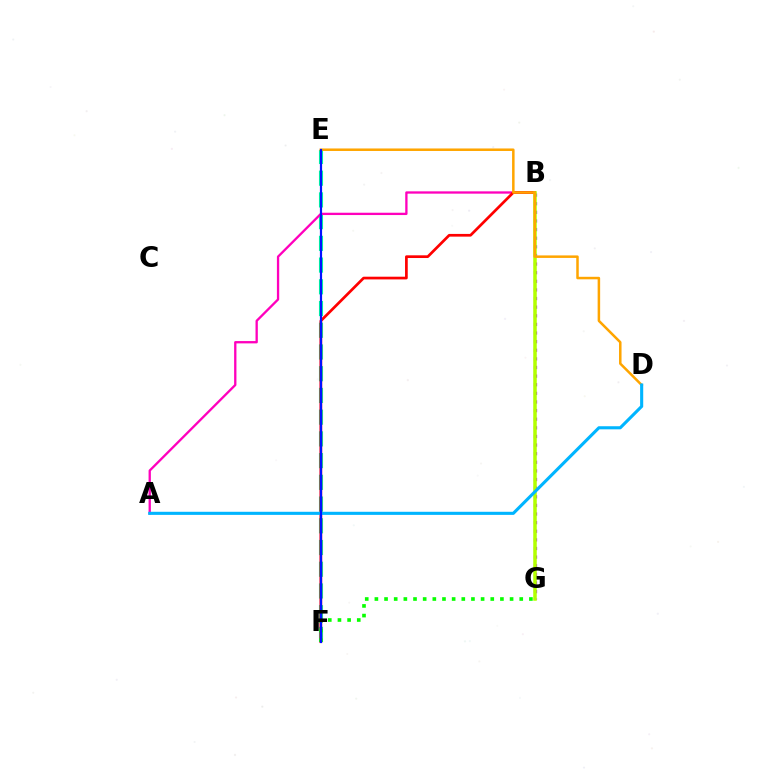{('E', 'F'): [{'color': '#00ff9d', 'line_style': 'dashed', 'thickness': 2.95}, {'color': '#0010ff', 'line_style': 'solid', 'thickness': 1.58}], ('B', 'G'): [{'color': '#9b00ff', 'line_style': 'dotted', 'thickness': 2.34}, {'color': '#b3ff00', 'line_style': 'solid', 'thickness': 2.53}], ('A', 'B'): [{'color': '#ff00bd', 'line_style': 'solid', 'thickness': 1.67}], ('B', 'F'): [{'color': '#ff0000', 'line_style': 'solid', 'thickness': 1.95}], ('D', 'E'): [{'color': '#ffa500', 'line_style': 'solid', 'thickness': 1.81}], ('F', 'G'): [{'color': '#08ff00', 'line_style': 'dotted', 'thickness': 2.62}], ('A', 'D'): [{'color': '#00b5ff', 'line_style': 'solid', 'thickness': 2.23}]}